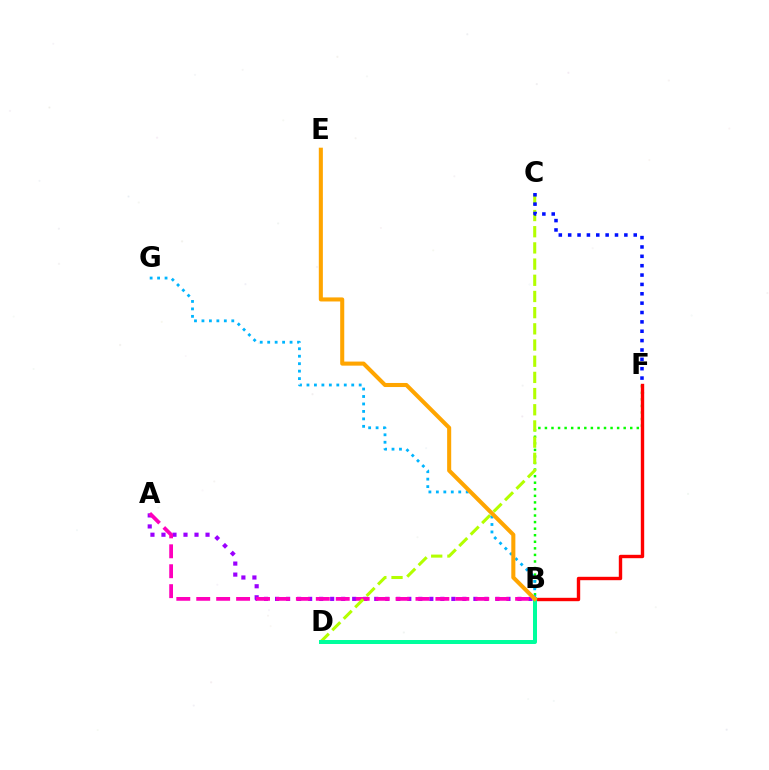{('B', 'F'): [{'color': '#08ff00', 'line_style': 'dotted', 'thickness': 1.78}, {'color': '#ff0000', 'line_style': 'solid', 'thickness': 2.44}], ('A', 'B'): [{'color': '#9b00ff', 'line_style': 'dotted', 'thickness': 2.99}, {'color': '#ff00bd', 'line_style': 'dashed', 'thickness': 2.71}], ('C', 'D'): [{'color': '#b3ff00', 'line_style': 'dashed', 'thickness': 2.2}], ('B', 'G'): [{'color': '#00b5ff', 'line_style': 'dotted', 'thickness': 2.03}], ('B', 'D'): [{'color': '#00ff9d', 'line_style': 'solid', 'thickness': 2.88}], ('C', 'F'): [{'color': '#0010ff', 'line_style': 'dotted', 'thickness': 2.54}], ('B', 'E'): [{'color': '#ffa500', 'line_style': 'solid', 'thickness': 2.93}]}